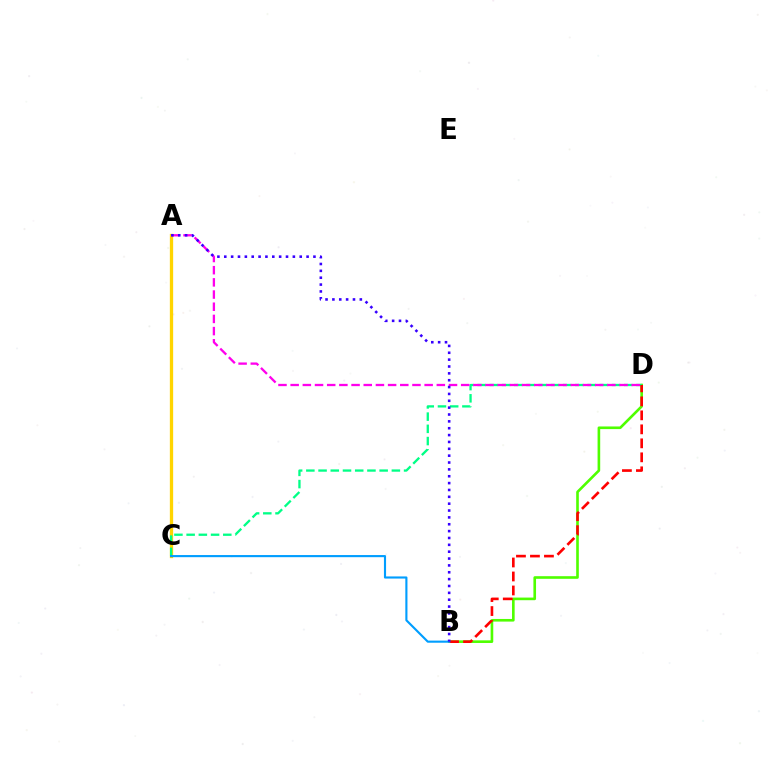{('A', 'C'): [{'color': '#ffd500', 'line_style': 'solid', 'thickness': 2.37}], ('B', 'D'): [{'color': '#4fff00', 'line_style': 'solid', 'thickness': 1.89}, {'color': '#ff0000', 'line_style': 'dashed', 'thickness': 1.9}], ('C', 'D'): [{'color': '#00ff86', 'line_style': 'dashed', 'thickness': 1.66}], ('B', 'C'): [{'color': '#009eff', 'line_style': 'solid', 'thickness': 1.53}], ('A', 'D'): [{'color': '#ff00ed', 'line_style': 'dashed', 'thickness': 1.65}], ('A', 'B'): [{'color': '#3700ff', 'line_style': 'dotted', 'thickness': 1.86}]}